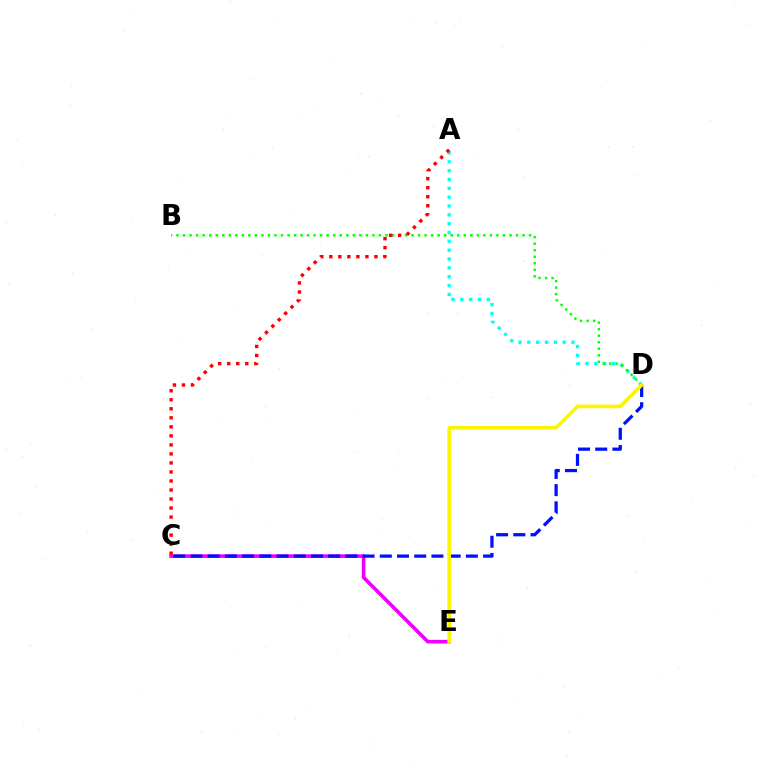{('A', 'D'): [{'color': '#00fff6', 'line_style': 'dotted', 'thickness': 2.4}], ('C', 'E'): [{'color': '#ee00ff', 'line_style': 'solid', 'thickness': 2.59}], ('B', 'D'): [{'color': '#08ff00', 'line_style': 'dotted', 'thickness': 1.77}], ('A', 'C'): [{'color': '#ff0000', 'line_style': 'dotted', 'thickness': 2.45}], ('C', 'D'): [{'color': '#0010ff', 'line_style': 'dashed', 'thickness': 2.34}], ('D', 'E'): [{'color': '#fcf500', 'line_style': 'solid', 'thickness': 2.61}]}